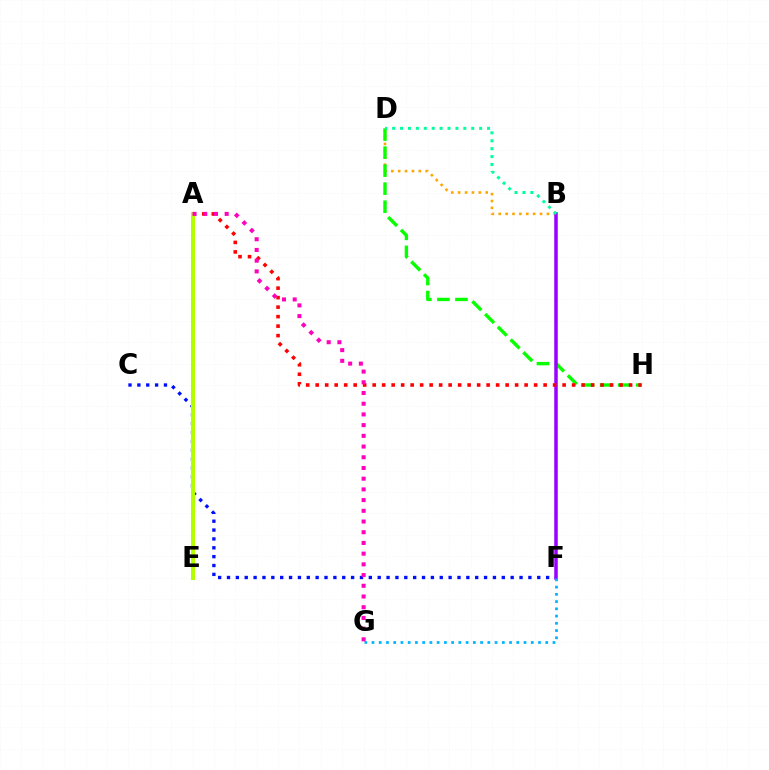{('B', 'D'): [{'color': '#ffa500', 'line_style': 'dotted', 'thickness': 1.87}, {'color': '#00ff9d', 'line_style': 'dotted', 'thickness': 2.15}], ('C', 'F'): [{'color': '#0010ff', 'line_style': 'dotted', 'thickness': 2.41}], ('D', 'H'): [{'color': '#08ff00', 'line_style': 'dashed', 'thickness': 2.45}], ('B', 'F'): [{'color': '#9b00ff', 'line_style': 'solid', 'thickness': 2.53}], ('A', 'H'): [{'color': '#ff0000', 'line_style': 'dotted', 'thickness': 2.58}], ('A', 'E'): [{'color': '#b3ff00', 'line_style': 'solid', 'thickness': 2.94}], ('F', 'G'): [{'color': '#00b5ff', 'line_style': 'dotted', 'thickness': 1.97}], ('A', 'G'): [{'color': '#ff00bd', 'line_style': 'dotted', 'thickness': 2.91}]}